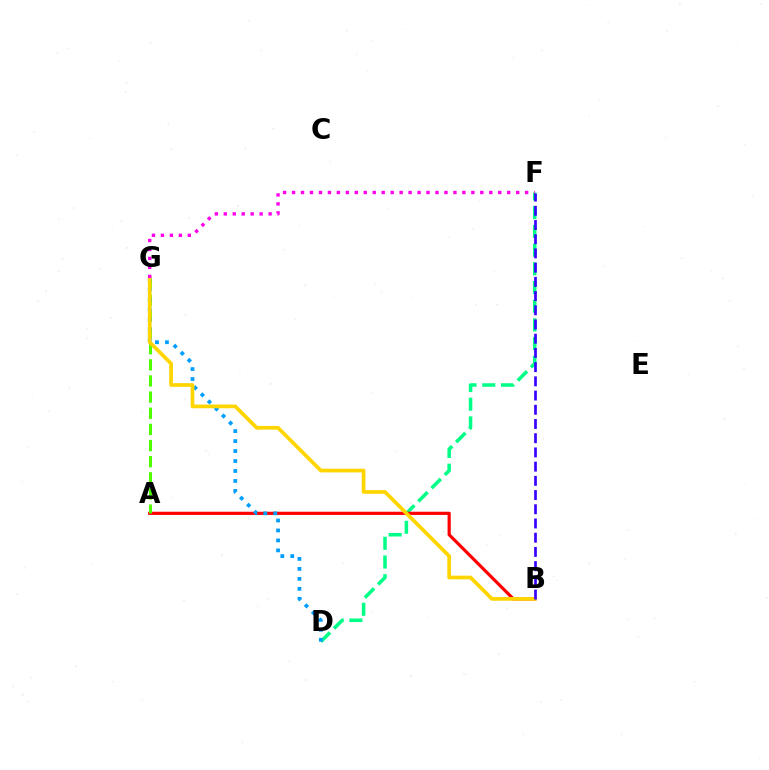{('D', 'F'): [{'color': '#00ff86', 'line_style': 'dashed', 'thickness': 2.54}], ('A', 'B'): [{'color': '#ff0000', 'line_style': 'solid', 'thickness': 2.3}], ('A', 'G'): [{'color': '#4fff00', 'line_style': 'dashed', 'thickness': 2.19}], ('D', 'G'): [{'color': '#009eff', 'line_style': 'dotted', 'thickness': 2.71}], ('B', 'G'): [{'color': '#ffd500', 'line_style': 'solid', 'thickness': 2.67}], ('F', 'G'): [{'color': '#ff00ed', 'line_style': 'dotted', 'thickness': 2.44}], ('B', 'F'): [{'color': '#3700ff', 'line_style': 'dashed', 'thickness': 1.93}]}